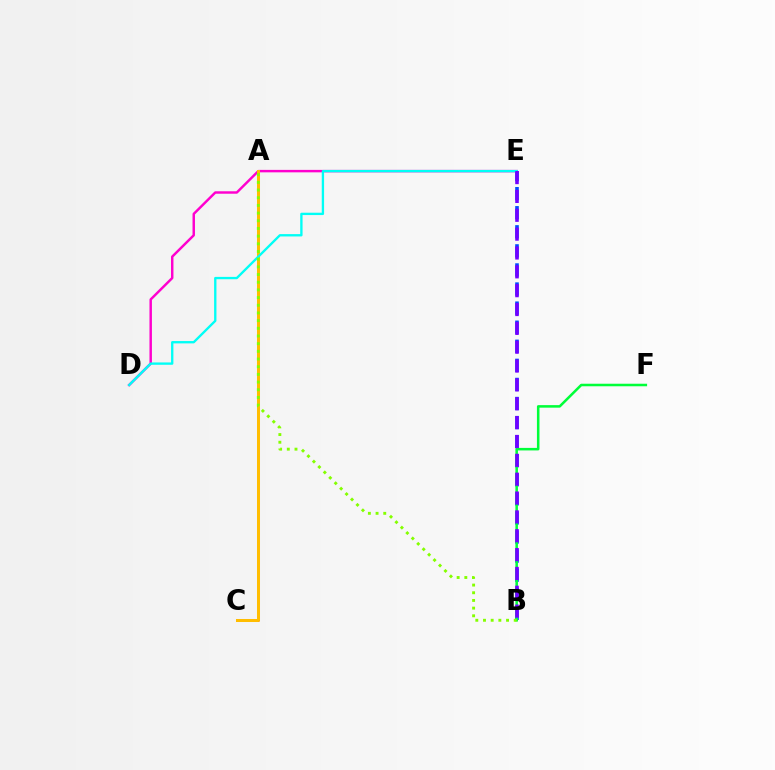{('D', 'E'): [{'color': '#ff00cf', 'line_style': 'solid', 'thickness': 1.77}, {'color': '#00fff6', 'line_style': 'solid', 'thickness': 1.68}], ('A', 'C'): [{'color': '#ff0000', 'line_style': 'dashed', 'thickness': 1.86}, {'color': '#ffbd00', 'line_style': 'solid', 'thickness': 2.16}], ('B', 'E'): [{'color': '#004bff', 'line_style': 'dashed', 'thickness': 2.59}, {'color': '#7200ff', 'line_style': 'dashed', 'thickness': 2.56}], ('B', 'F'): [{'color': '#00ff39', 'line_style': 'solid', 'thickness': 1.83}], ('A', 'B'): [{'color': '#84ff00', 'line_style': 'dotted', 'thickness': 2.09}]}